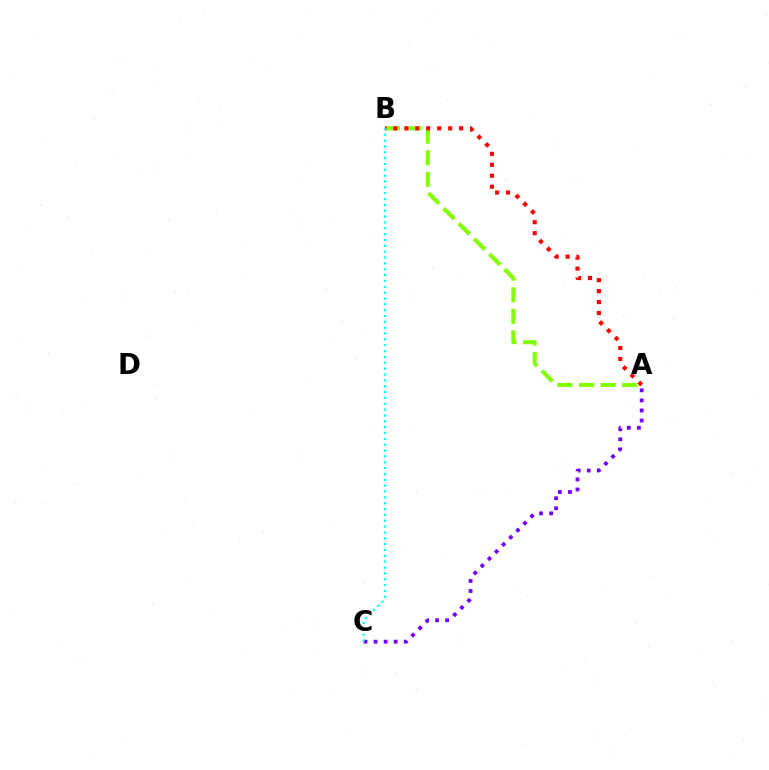{('A', 'B'): [{'color': '#84ff00', 'line_style': 'dashed', 'thickness': 2.93}, {'color': '#ff0000', 'line_style': 'dotted', 'thickness': 2.98}], ('A', 'C'): [{'color': '#7200ff', 'line_style': 'dotted', 'thickness': 2.73}], ('B', 'C'): [{'color': '#00fff6', 'line_style': 'dotted', 'thickness': 1.59}]}